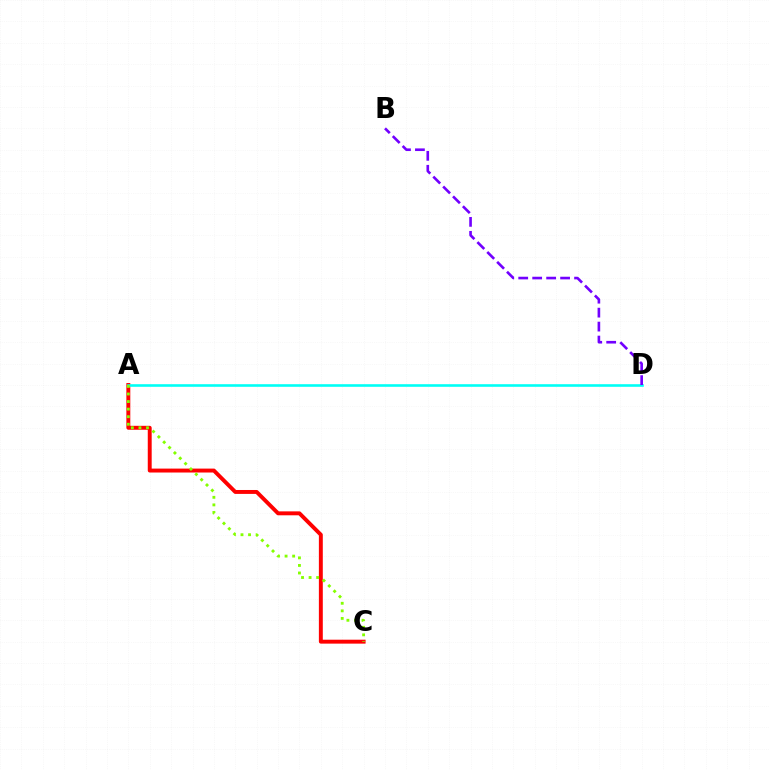{('A', 'C'): [{'color': '#ff0000', 'line_style': 'solid', 'thickness': 2.82}, {'color': '#84ff00', 'line_style': 'dotted', 'thickness': 2.06}], ('A', 'D'): [{'color': '#00fff6', 'line_style': 'solid', 'thickness': 1.88}], ('B', 'D'): [{'color': '#7200ff', 'line_style': 'dashed', 'thickness': 1.9}]}